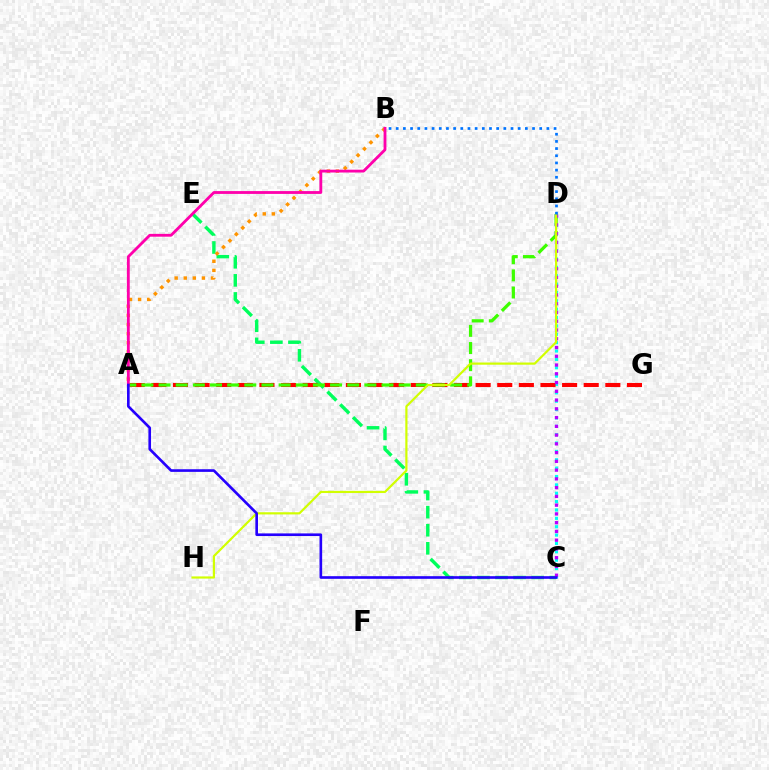{('C', 'D'): [{'color': '#00fff6', 'line_style': 'dotted', 'thickness': 2.27}, {'color': '#b900ff', 'line_style': 'dotted', 'thickness': 2.38}], ('C', 'E'): [{'color': '#00ff5c', 'line_style': 'dashed', 'thickness': 2.46}], ('A', 'G'): [{'color': '#ff0000', 'line_style': 'dashed', 'thickness': 2.94}], ('A', 'D'): [{'color': '#3dff00', 'line_style': 'dashed', 'thickness': 2.33}], ('A', 'B'): [{'color': '#ff9400', 'line_style': 'dotted', 'thickness': 2.47}, {'color': '#ff00ac', 'line_style': 'solid', 'thickness': 2.03}], ('D', 'H'): [{'color': '#d1ff00', 'line_style': 'solid', 'thickness': 1.58}], ('A', 'C'): [{'color': '#2500ff', 'line_style': 'solid', 'thickness': 1.9}], ('B', 'D'): [{'color': '#0074ff', 'line_style': 'dotted', 'thickness': 1.95}]}